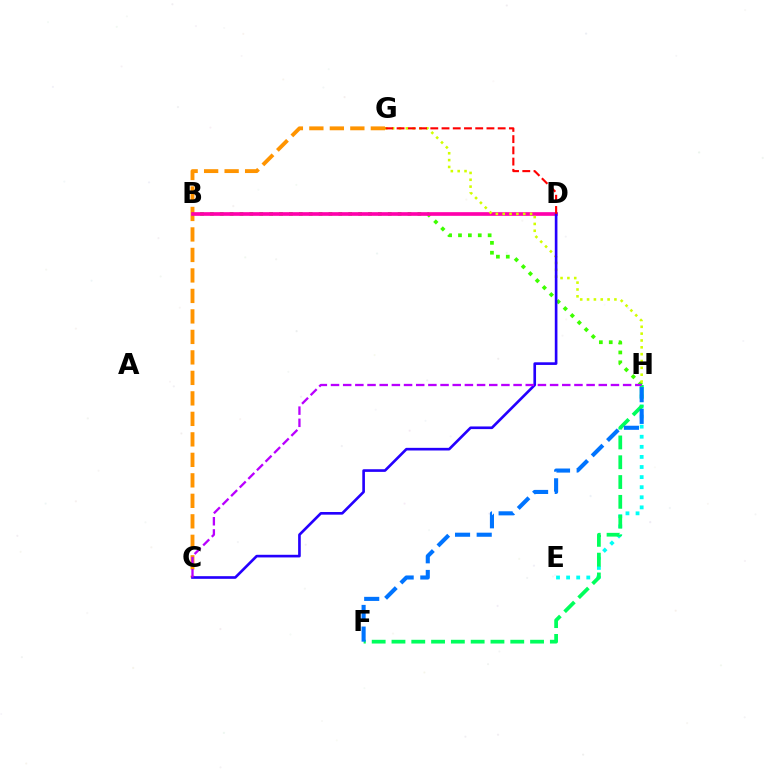{('C', 'G'): [{'color': '#ff9400', 'line_style': 'dashed', 'thickness': 2.78}], ('E', 'H'): [{'color': '#00fff6', 'line_style': 'dotted', 'thickness': 2.74}], ('B', 'H'): [{'color': '#3dff00', 'line_style': 'dotted', 'thickness': 2.69}], ('B', 'D'): [{'color': '#ff00ac', 'line_style': 'solid', 'thickness': 2.65}], ('G', 'H'): [{'color': '#d1ff00', 'line_style': 'dotted', 'thickness': 1.86}], ('F', 'H'): [{'color': '#00ff5c', 'line_style': 'dashed', 'thickness': 2.69}, {'color': '#0074ff', 'line_style': 'dashed', 'thickness': 2.94}], ('C', 'D'): [{'color': '#2500ff', 'line_style': 'solid', 'thickness': 1.91}], ('D', 'G'): [{'color': '#ff0000', 'line_style': 'dashed', 'thickness': 1.53}], ('C', 'H'): [{'color': '#b900ff', 'line_style': 'dashed', 'thickness': 1.65}]}